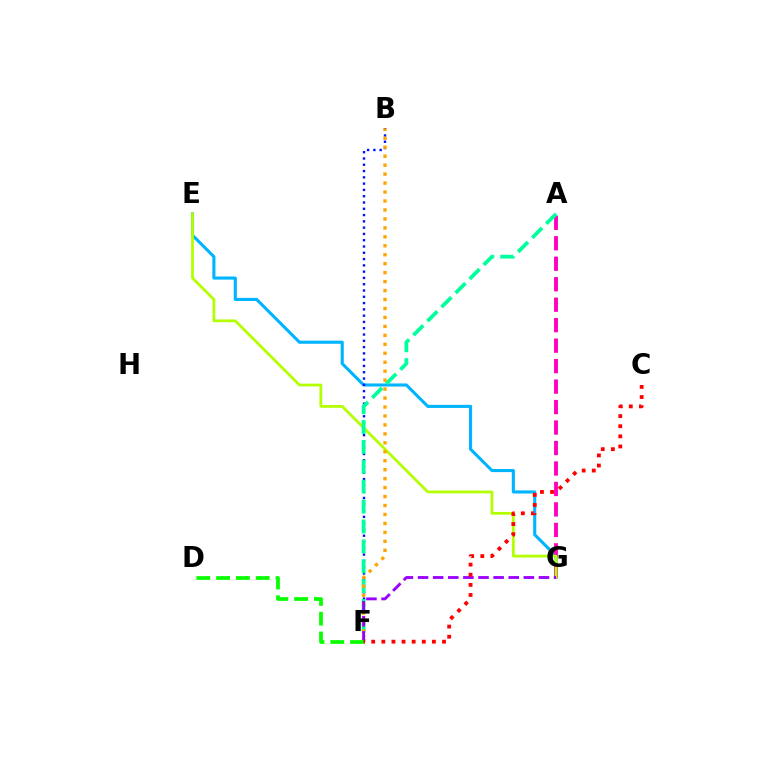{('E', 'G'): [{'color': '#00b5ff', 'line_style': 'solid', 'thickness': 2.23}, {'color': '#b3ff00', 'line_style': 'solid', 'thickness': 1.99}], ('B', 'F'): [{'color': '#0010ff', 'line_style': 'dotted', 'thickness': 1.71}, {'color': '#ffa500', 'line_style': 'dotted', 'thickness': 2.43}], ('A', 'G'): [{'color': '#ff00bd', 'line_style': 'dashed', 'thickness': 2.78}], ('A', 'F'): [{'color': '#00ff9d', 'line_style': 'dashed', 'thickness': 2.7}], ('F', 'G'): [{'color': '#9b00ff', 'line_style': 'dashed', 'thickness': 2.05}], ('D', 'F'): [{'color': '#08ff00', 'line_style': 'dashed', 'thickness': 2.69}], ('C', 'F'): [{'color': '#ff0000', 'line_style': 'dotted', 'thickness': 2.75}]}